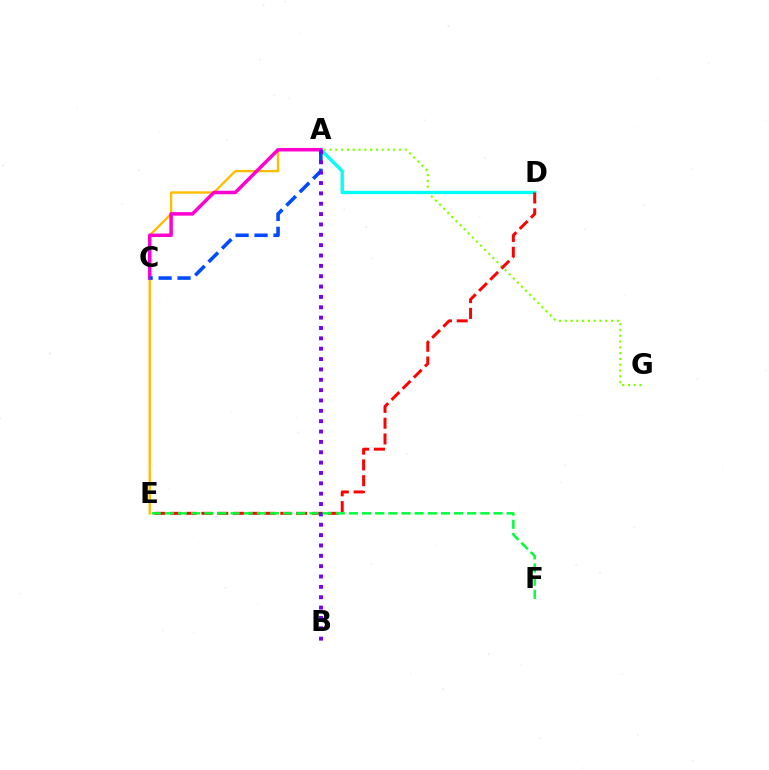{('A', 'G'): [{'color': '#84ff00', 'line_style': 'dotted', 'thickness': 1.57}], ('A', 'D'): [{'color': '#00fff6', 'line_style': 'solid', 'thickness': 2.4}], ('A', 'E'): [{'color': '#ffbd00', 'line_style': 'solid', 'thickness': 1.7}], ('A', 'C'): [{'color': '#ff00cf', 'line_style': 'solid', 'thickness': 2.51}, {'color': '#004bff', 'line_style': 'dashed', 'thickness': 2.57}], ('D', 'E'): [{'color': '#ff0000', 'line_style': 'dashed', 'thickness': 2.14}], ('A', 'B'): [{'color': '#7200ff', 'line_style': 'dotted', 'thickness': 2.81}], ('E', 'F'): [{'color': '#00ff39', 'line_style': 'dashed', 'thickness': 1.79}]}